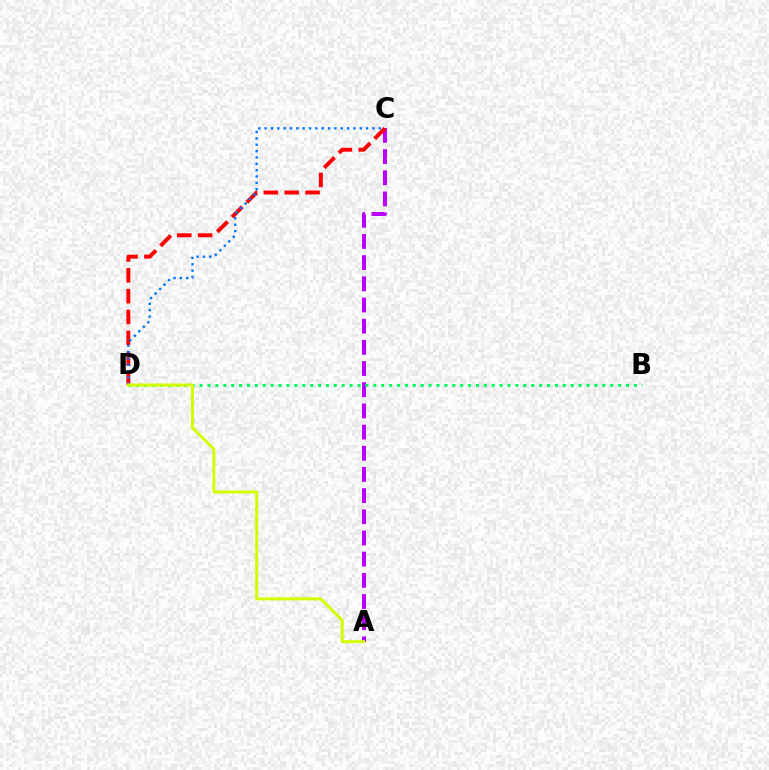{('A', 'C'): [{'color': '#b900ff', 'line_style': 'dashed', 'thickness': 2.88}], ('C', 'D'): [{'color': '#ff0000', 'line_style': 'dashed', 'thickness': 2.83}, {'color': '#0074ff', 'line_style': 'dotted', 'thickness': 1.72}], ('B', 'D'): [{'color': '#00ff5c', 'line_style': 'dotted', 'thickness': 2.15}], ('A', 'D'): [{'color': '#d1ff00', 'line_style': 'solid', 'thickness': 2.14}]}